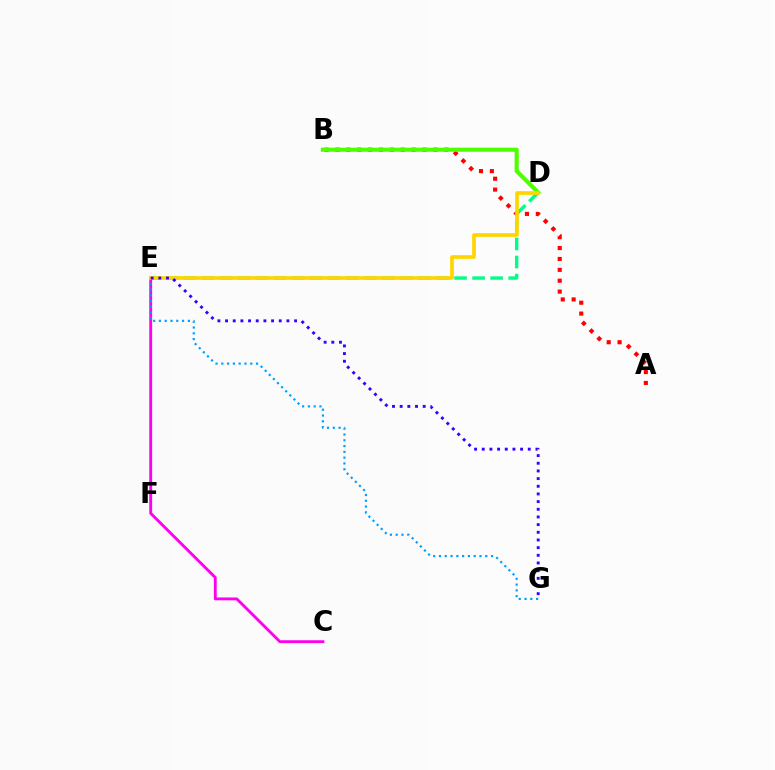{('D', 'E'): [{'color': '#00ff86', 'line_style': 'dashed', 'thickness': 2.45}, {'color': '#ffd500', 'line_style': 'solid', 'thickness': 2.65}], ('C', 'E'): [{'color': '#ff00ed', 'line_style': 'solid', 'thickness': 2.05}], ('A', 'B'): [{'color': '#ff0000', 'line_style': 'dotted', 'thickness': 2.96}], ('E', 'G'): [{'color': '#009eff', 'line_style': 'dotted', 'thickness': 1.57}, {'color': '#3700ff', 'line_style': 'dotted', 'thickness': 2.08}], ('B', 'D'): [{'color': '#4fff00', 'line_style': 'solid', 'thickness': 2.95}]}